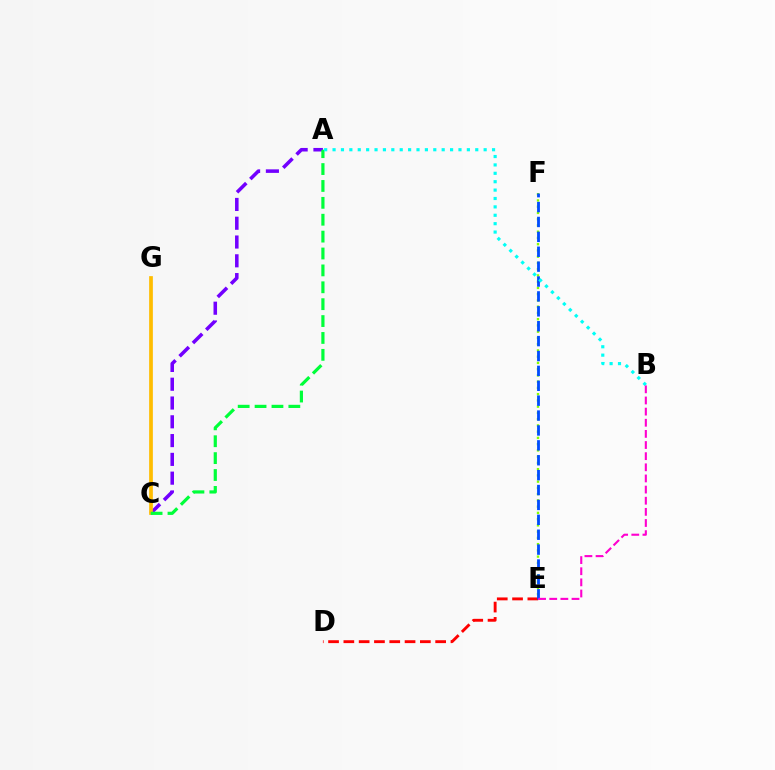{('A', 'C'): [{'color': '#7200ff', 'line_style': 'dashed', 'thickness': 2.55}, {'color': '#00ff39', 'line_style': 'dashed', 'thickness': 2.29}], ('E', 'F'): [{'color': '#84ff00', 'line_style': 'dotted', 'thickness': 1.7}, {'color': '#004bff', 'line_style': 'dashed', 'thickness': 2.02}], ('C', 'G'): [{'color': '#ffbd00', 'line_style': 'solid', 'thickness': 2.67}], ('D', 'E'): [{'color': '#ff0000', 'line_style': 'dashed', 'thickness': 2.08}], ('A', 'B'): [{'color': '#00fff6', 'line_style': 'dotted', 'thickness': 2.28}], ('B', 'E'): [{'color': '#ff00cf', 'line_style': 'dashed', 'thickness': 1.51}]}